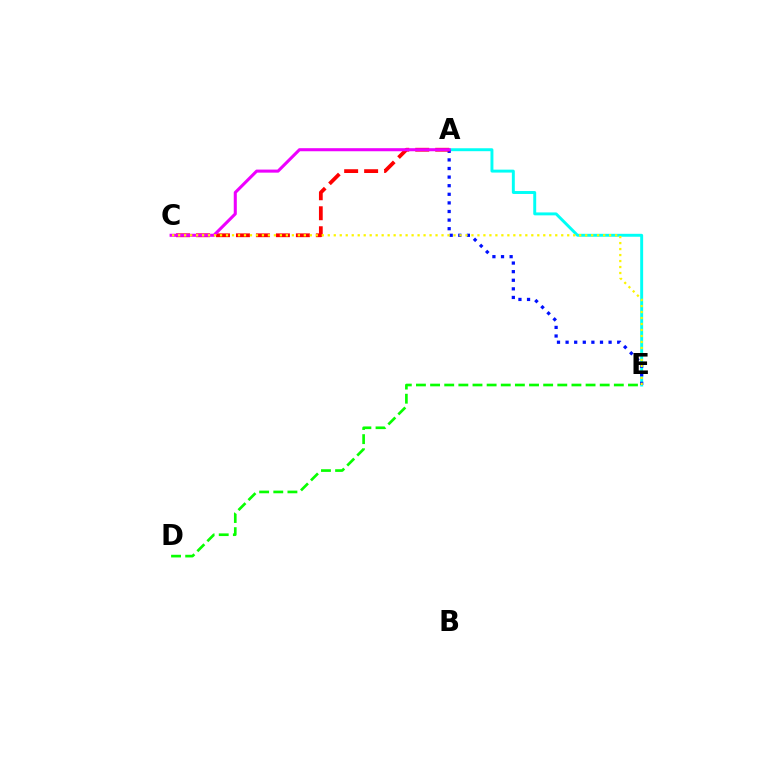{('A', 'E'): [{'color': '#00fff6', 'line_style': 'solid', 'thickness': 2.11}, {'color': '#0010ff', 'line_style': 'dotted', 'thickness': 2.34}], ('D', 'E'): [{'color': '#08ff00', 'line_style': 'dashed', 'thickness': 1.92}], ('A', 'C'): [{'color': '#ff0000', 'line_style': 'dashed', 'thickness': 2.71}, {'color': '#ee00ff', 'line_style': 'solid', 'thickness': 2.2}], ('C', 'E'): [{'color': '#fcf500', 'line_style': 'dotted', 'thickness': 1.63}]}